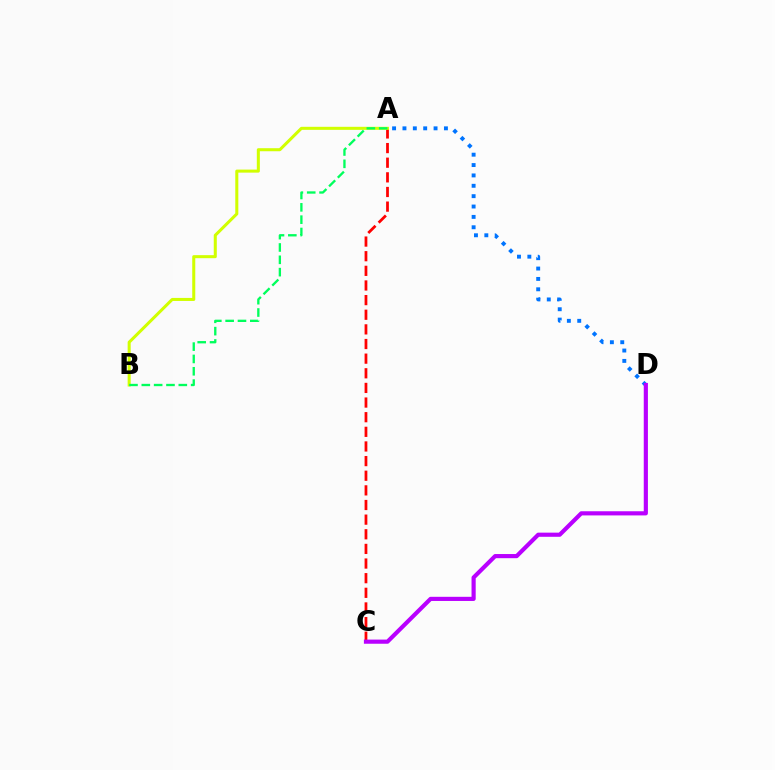{('A', 'C'): [{'color': '#ff0000', 'line_style': 'dashed', 'thickness': 1.99}], ('A', 'B'): [{'color': '#d1ff00', 'line_style': 'solid', 'thickness': 2.19}, {'color': '#00ff5c', 'line_style': 'dashed', 'thickness': 1.68}], ('A', 'D'): [{'color': '#0074ff', 'line_style': 'dotted', 'thickness': 2.82}], ('C', 'D'): [{'color': '#b900ff', 'line_style': 'solid', 'thickness': 2.99}]}